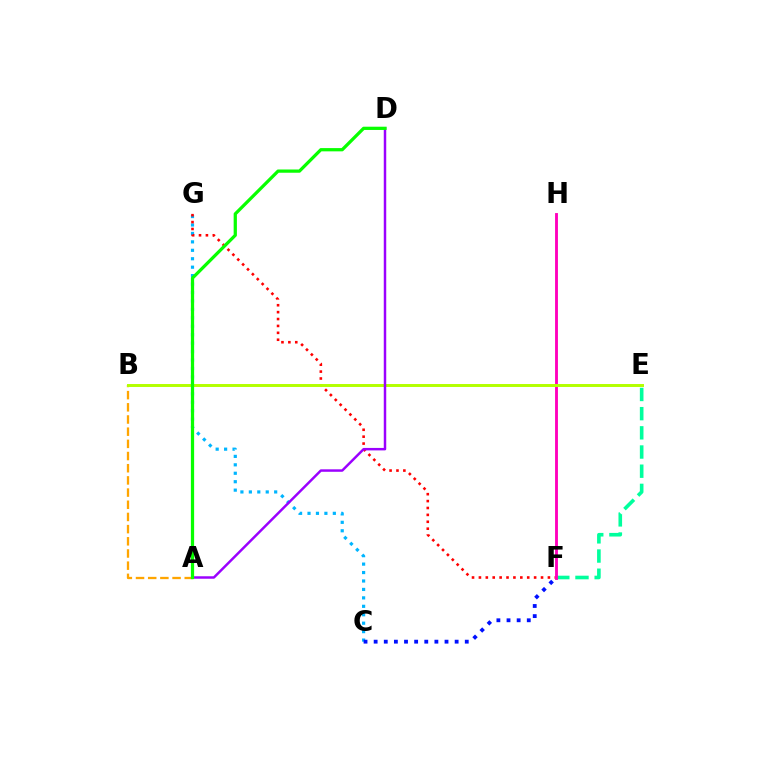{('C', 'G'): [{'color': '#00b5ff', 'line_style': 'dotted', 'thickness': 2.29}], ('F', 'G'): [{'color': '#ff0000', 'line_style': 'dotted', 'thickness': 1.87}], ('E', 'F'): [{'color': '#00ff9d', 'line_style': 'dashed', 'thickness': 2.61}], ('A', 'B'): [{'color': '#ffa500', 'line_style': 'dashed', 'thickness': 1.65}], ('F', 'H'): [{'color': '#ff00bd', 'line_style': 'solid', 'thickness': 2.06}], ('B', 'E'): [{'color': '#b3ff00', 'line_style': 'solid', 'thickness': 2.13}], ('C', 'F'): [{'color': '#0010ff', 'line_style': 'dotted', 'thickness': 2.75}], ('A', 'D'): [{'color': '#9b00ff', 'line_style': 'solid', 'thickness': 1.78}, {'color': '#08ff00', 'line_style': 'solid', 'thickness': 2.34}]}